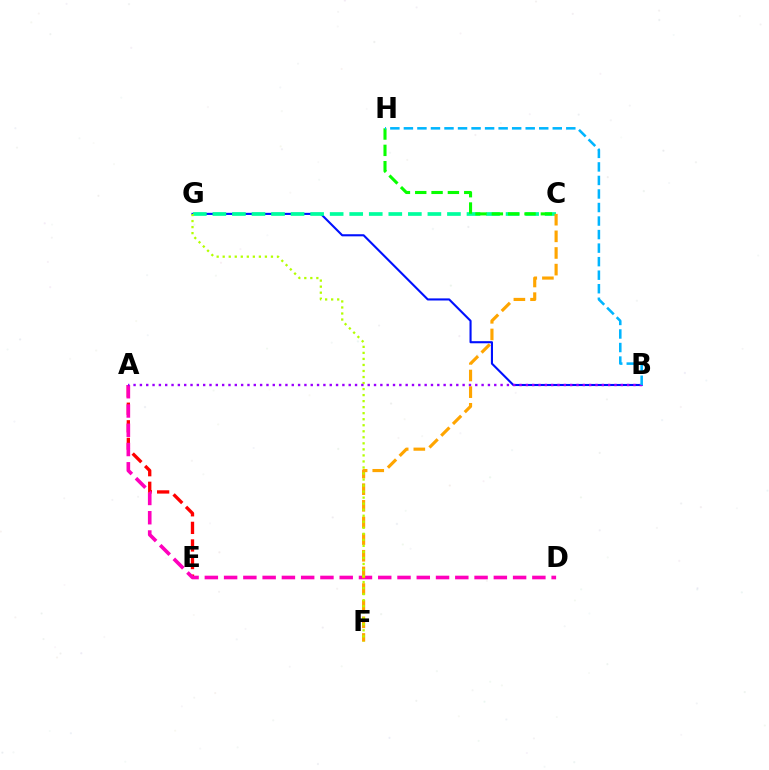{('A', 'E'): [{'color': '#ff0000', 'line_style': 'dashed', 'thickness': 2.39}], ('A', 'D'): [{'color': '#ff00bd', 'line_style': 'dashed', 'thickness': 2.62}], ('B', 'G'): [{'color': '#0010ff', 'line_style': 'solid', 'thickness': 1.51}], ('C', 'G'): [{'color': '#00ff9d', 'line_style': 'dashed', 'thickness': 2.66}], ('C', 'F'): [{'color': '#ffa500', 'line_style': 'dashed', 'thickness': 2.26}], ('C', 'H'): [{'color': '#08ff00', 'line_style': 'dashed', 'thickness': 2.22}], ('F', 'G'): [{'color': '#b3ff00', 'line_style': 'dotted', 'thickness': 1.64}], ('A', 'B'): [{'color': '#9b00ff', 'line_style': 'dotted', 'thickness': 1.72}], ('B', 'H'): [{'color': '#00b5ff', 'line_style': 'dashed', 'thickness': 1.84}]}